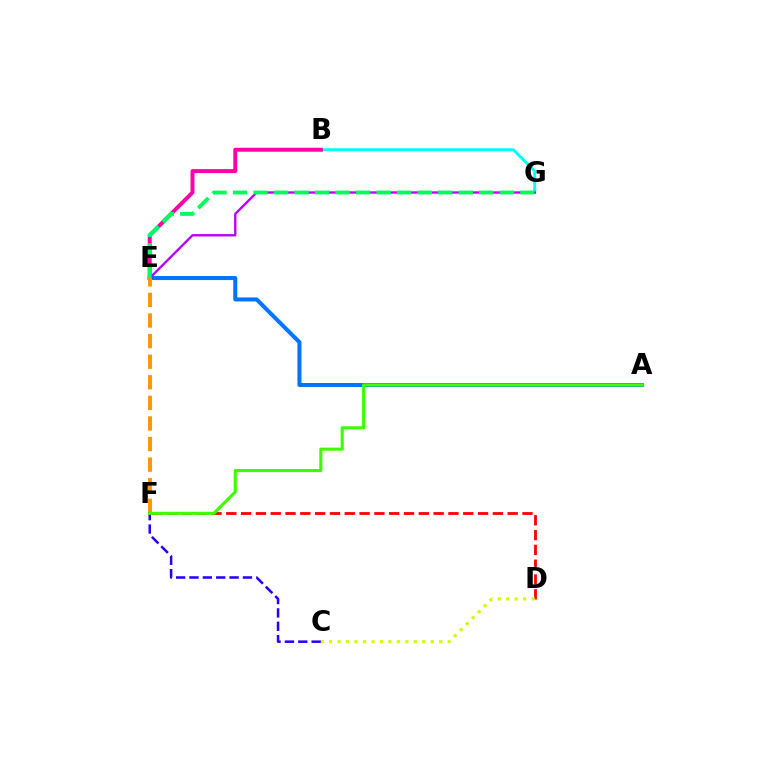{('D', 'F'): [{'color': '#ff0000', 'line_style': 'dashed', 'thickness': 2.01}], ('B', 'G'): [{'color': '#00fff6', 'line_style': 'solid', 'thickness': 2.08}], ('C', 'D'): [{'color': '#d1ff00', 'line_style': 'dotted', 'thickness': 2.3}], ('B', 'E'): [{'color': '#ff00ac', 'line_style': 'solid', 'thickness': 2.85}], ('A', 'E'): [{'color': '#0074ff', 'line_style': 'solid', 'thickness': 2.9}], ('E', 'G'): [{'color': '#b900ff', 'line_style': 'solid', 'thickness': 1.7}, {'color': '#00ff5c', 'line_style': 'dashed', 'thickness': 2.79}], ('C', 'F'): [{'color': '#2500ff', 'line_style': 'dashed', 'thickness': 1.82}], ('E', 'F'): [{'color': '#ff9400', 'line_style': 'dashed', 'thickness': 2.8}], ('A', 'F'): [{'color': '#3dff00', 'line_style': 'solid', 'thickness': 2.23}]}